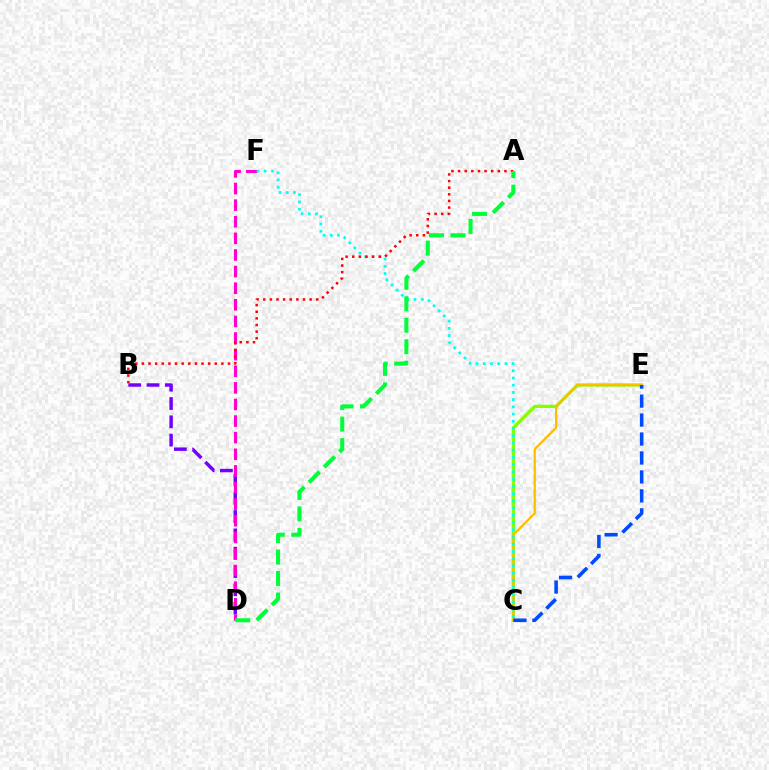{('C', 'E'): [{'color': '#84ff00', 'line_style': 'solid', 'thickness': 2.36}, {'color': '#ffbd00', 'line_style': 'solid', 'thickness': 1.62}, {'color': '#004bff', 'line_style': 'dashed', 'thickness': 2.58}], ('B', 'D'): [{'color': '#7200ff', 'line_style': 'dashed', 'thickness': 2.49}], ('D', 'F'): [{'color': '#ff00cf', 'line_style': 'dashed', 'thickness': 2.26}], ('C', 'F'): [{'color': '#00fff6', 'line_style': 'dotted', 'thickness': 1.96}], ('A', 'B'): [{'color': '#ff0000', 'line_style': 'dotted', 'thickness': 1.8}], ('A', 'D'): [{'color': '#00ff39', 'line_style': 'dashed', 'thickness': 2.92}]}